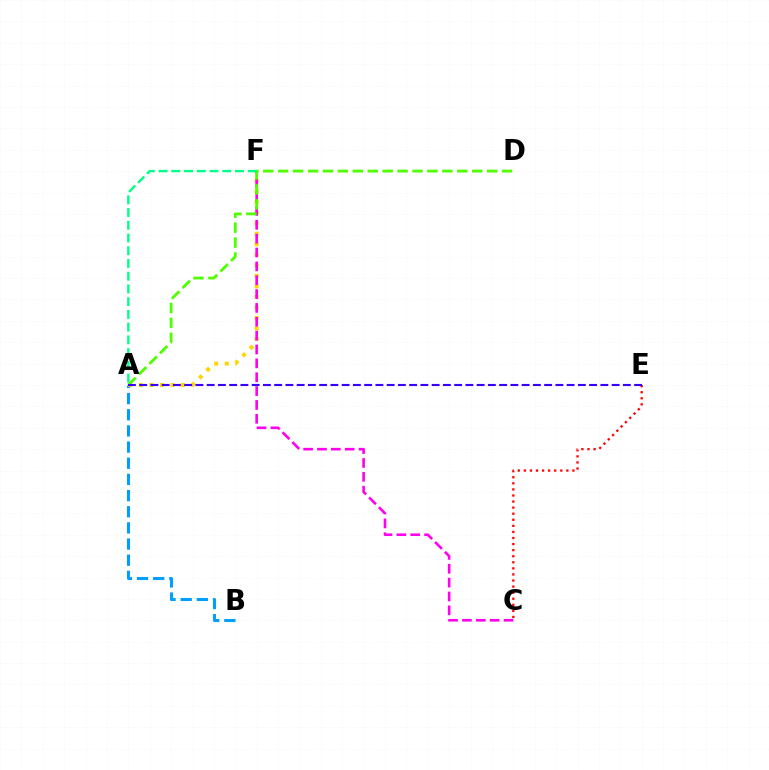{('A', 'B'): [{'color': '#009eff', 'line_style': 'dashed', 'thickness': 2.2}], ('A', 'F'): [{'color': '#ffd500', 'line_style': 'dotted', 'thickness': 2.86}, {'color': '#00ff86', 'line_style': 'dashed', 'thickness': 1.73}], ('C', 'F'): [{'color': '#ff00ed', 'line_style': 'dashed', 'thickness': 1.88}], ('C', 'E'): [{'color': '#ff0000', 'line_style': 'dotted', 'thickness': 1.65}], ('A', 'D'): [{'color': '#4fff00', 'line_style': 'dashed', 'thickness': 2.03}], ('A', 'E'): [{'color': '#3700ff', 'line_style': 'dashed', 'thickness': 1.53}]}